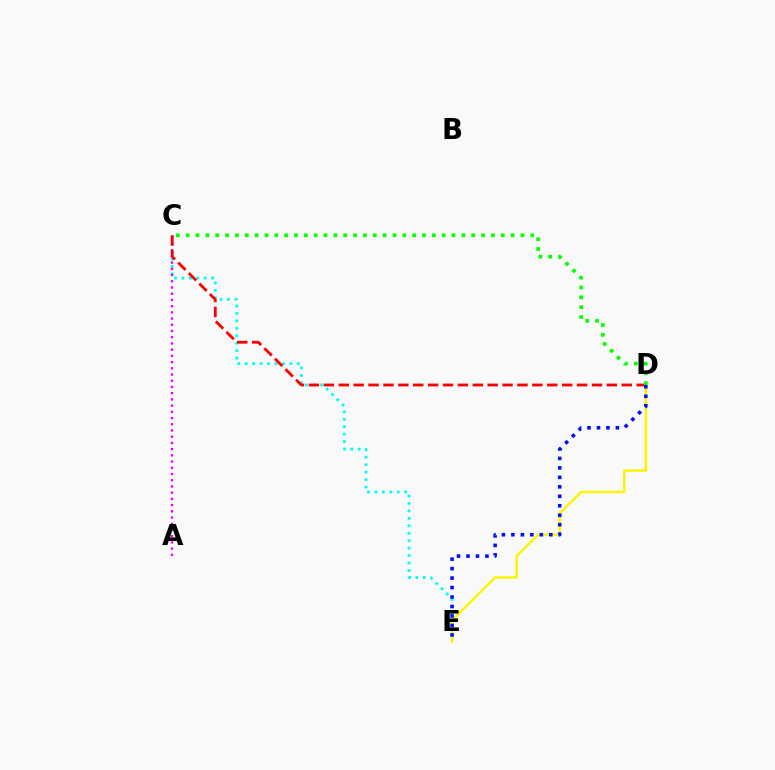{('C', 'E'): [{'color': '#00fff6', 'line_style': 'dotted', 'thickness': 2.02}], ('D', 'E'): [{'color': '#fcf500', 'line_style': 'solid', 'thickness': 1.78}, {'color': '#0010ff', 'line_style': 'dotted', 'thickness': 2.57}], ('A', 'C'): [{'color': '#ee00ff', 'line_style': 'dotted', 'thickness': 1.69}], ('C', 'D'): [{'color': '#ff0000', 'line_style': 'dashed', 'thickness': 2.02}, {'color': '#08ff00', 'line_style': 'dotted', 'thickness': 2.67}]}